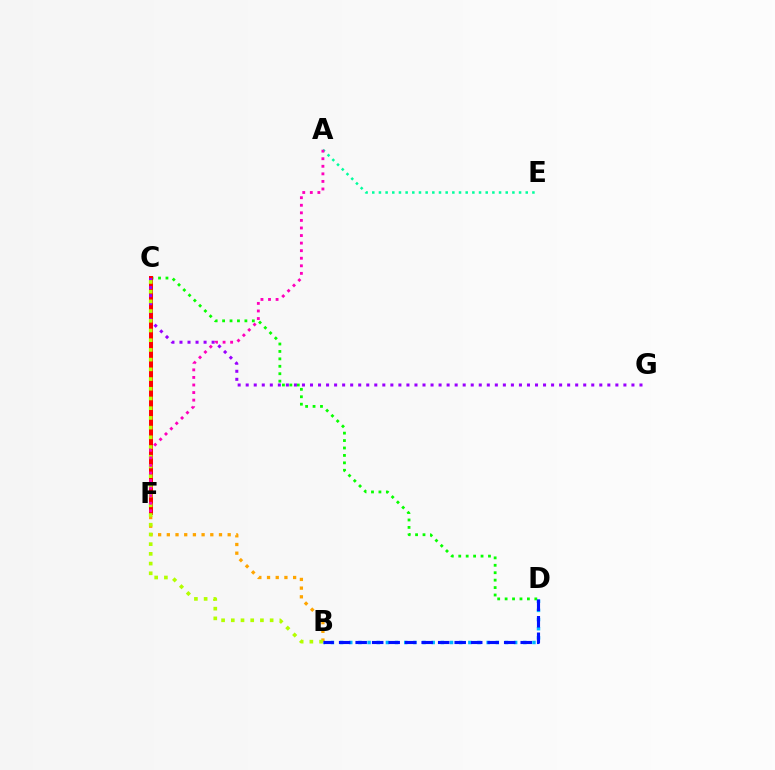{('B', 'D'): [{'color': '#00b5ff', 'line_style': 'dotted', 'thickness': 2.49}, {'color': '#0010ff', 'line_style': 'dashed', 'thickness': 2.24}], ('C', 'D'): [{'color': '#08ff00', 'line_style': 'dotted', 'thickness': 2.02}], ('B', 'F'): [{'color': '#ffa500', 'line_style': 'dotted', 'thickness': 2.36}], ('C', 'F'): [{'color': '#ff0000', 'line_style': 'solid', 'thickness': 2.87}], ('C', 'G'): [{'color': '#9b00ff', 'line_style': 'dotted', 'thickness': 2.18}], ('A', 'E'): [{'color': '#00ff9d', 'line_style': 'dotted', 'thickness': 1.81}], ('B', 'C'): [{'color': '#b3ff00', 'line_style': 'dotted', 'thickness': 2.64}], ('A', 'F'): [{'color': '#ff00bd', 'line_style': 'dotted', 'thickness': 2.06}]}